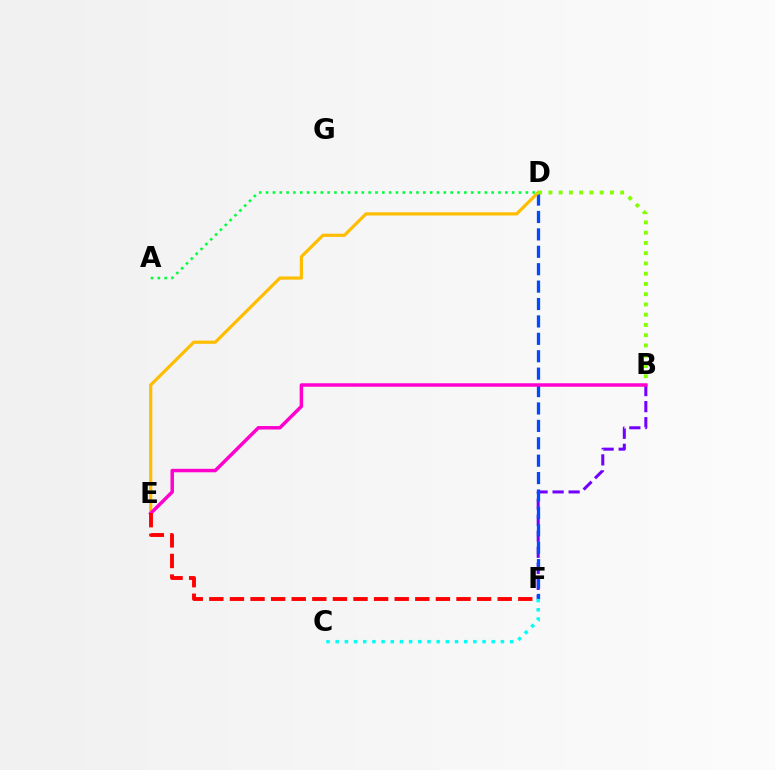{('B', 'F'): [{'color': '#7200ff', 'line_style': 'dashed', 'thickness': 2.18}], ('D', 'F'): [{'color': '#004bff', 'line_style': 'dashed', 'thickness': 2.36}], ('C', 'F'): [{'color': '#00fff6', 'line_style': 'dotted', 'thickness': 2.49}], ('D', 'E'): [{'color': '#ffbd00', 'line_style': 'solid', 'thickness': 2.29}], ('A', 'D'): [{'color': '#00ff39', 'line_style': 'dotted', 'thickness': 1.86}], ('B', 'D'): [{'color': '#84ff00', 'line_style': 'dotted', 'thickness': 2.79}], ('B', 'E'): [{'color': '#ff00cf', 'line_style': 'solid', 'thickness': 2.5}], ('E', 'F'): [{'color': '#ff0000', 'line_style': 'dashed', 'thickness': 2.8}]}